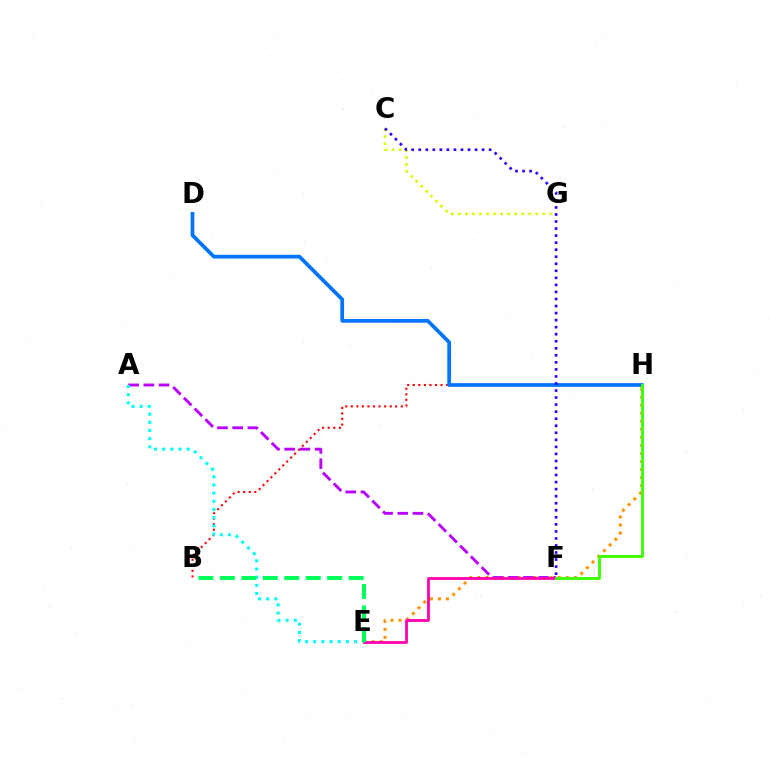{('B', 'H'): [{'color': '#ff0000', 'line_style': 'dotted', 'thickness': 1.51}], ('E', 'H'): [{'color': '#ff9400', 'line_style': 'dotted', 'thickness': 2.18}], ('A', 'F'): [{'color': '#b900ff', 'line_style': 'dashed', 'thickness': 2.07}], ('E', 'F'): [{'color': '#ff00ac', 'line_style': 'solid', 'thickness': 2.01}], ('D', 'H'): [{'color': '#0074ff', 'line_style': 'solid', 'thickness': 2.68}], ('C', 'G'): [{'color': '#d1ff00', 'line_style': 'dotted', 'thickness': 1.91}], ('A', 'E'): [{'color': '#00fff6', 'line_style': 'dotted', 'thickness': 2.22}], ('F', 'H'): [{'color': '#3dff00', 'line_style': 'solid', 'thickness': 2.06}], ('B', 'E'): [{'color': '#00ff5c', 'line_style': 'dashed', 'thickness': 2.92}], ('C', 'F'): [{'color': '#2500ff', 'line_style': 'dotted', 'thickness': 1.91}]}